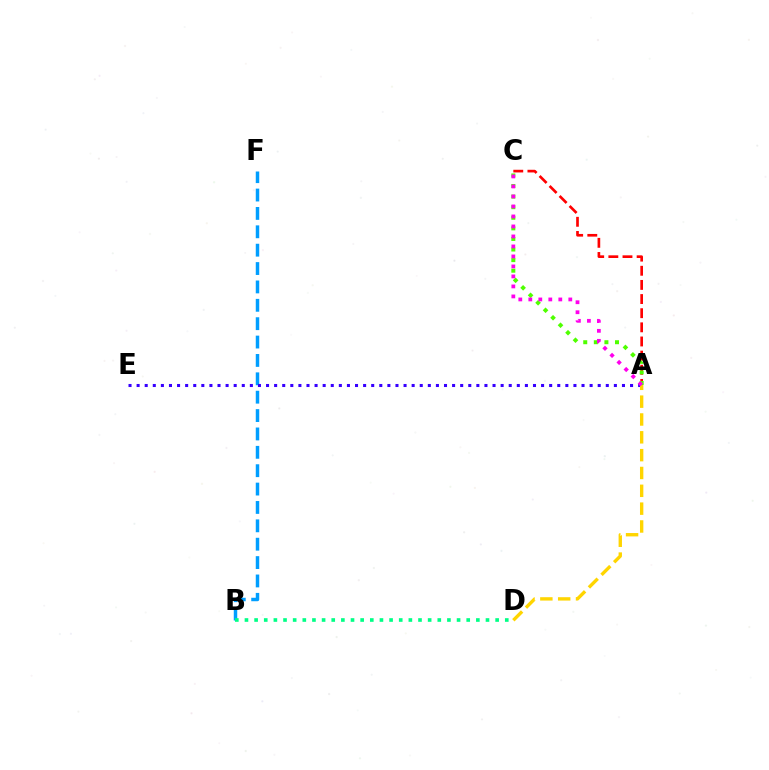{('B', 'F'): [{'color': '#009eff', 'line_style': 'dashed', 'thickness': 2.5}], ('A', 'E'): [{'color': '#3700ff', 'line_style': 'dotted', 'thickness': 2.2}], ('A', 'C'): [{'color': '#ff0000', 'line_style': 'dashed', 'thickness': 1.92}, {'color': '#4fff00', 'line_style': 'dotted', 'thickness': 2.88}, {'color': '#ff00ed', 'line_style': 'dotted', 'thickness': 2.72}], ('A', 'D'): [{'color': '#ffd500', 'line_style': 'dashed', 'thickness': 2.42}], ('B', 'D'): [{'color': '#00ff86', 'line_style': 'dotted', 'thickness': 2.62}]}